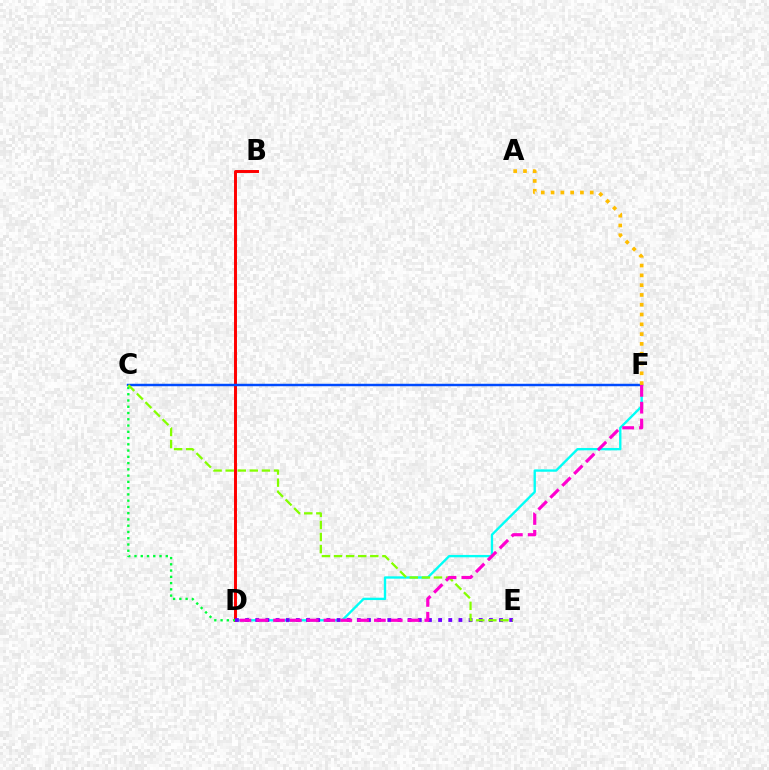{('D', 'F'): [{'color': '#00fff6', 'line_style': 'solid', 'thickness': 1.7}, {'color': '#ff00cf', 'line_style': 'dashed', 'thickness': 2.28}], ('B', 'D'): [{'color': '#ff0000', 'line_style': 'solid', 'thickness': 2.12}], ('C', 'F'): [{'color': '#004bff', 'line_style': 'solid', 'thickness': 1.77}], ('C', 'D'): [{'color': '#00ff39', 'line_style': 'dotted', 'thickness': 1.7}], ('D', 'E'): [{'color': '#7200ff', 'line_style': 'dotted', 'thickness': 2.76}], ('C', 'E'): [{'color': '#84ff00', 'line_style': 'dashed', 'thickness': 1.64}], ('A', 'F'): [{'color': '#ffbd00', 'line_style': 'dotted', 'thickness': 2.66}]}